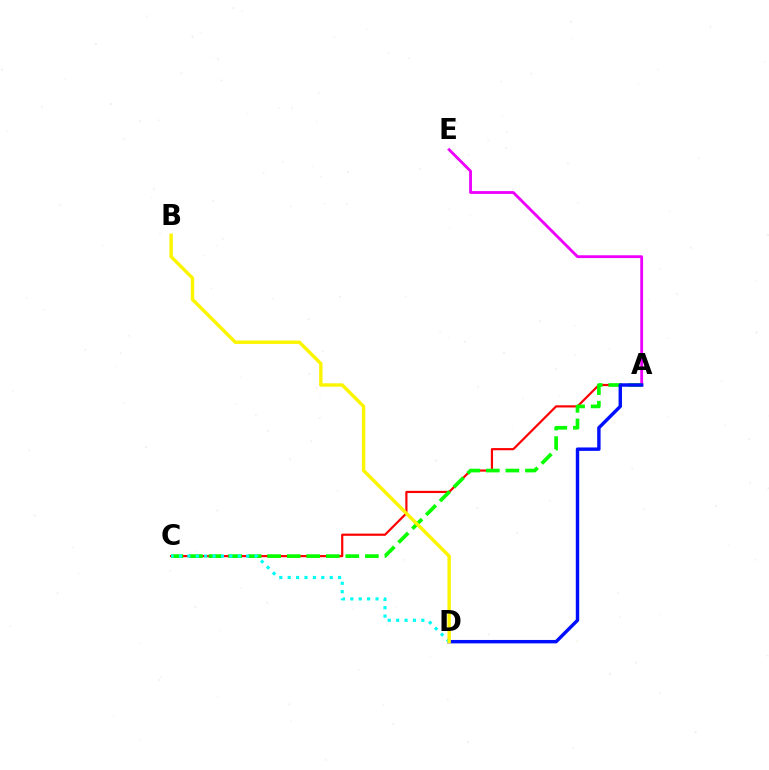{('A', 'C'): [{'color': '#ff0000', 'line_style': 'solid', 'thickness': 1.57}, {'color': '#08ff00', 'line_style': 'dashed', 'thickness': 2.66}], ('A', 'E'): [{'color': '#ee00ff', 'line_style': 'solid', 'thickness': 2.04}], ('A', 'D'): [{'color': '#0010ff', 'line_style': 'solid', 'thickness': 2.46}], ('C', 'D'): [{'color': '#00fff6', 'line_style': 'dotted', 'thickness': 2.28}], ('B', 'D'): [{'color': '#fcf500', 'line_style': 'solid', 'thickness': 2.45}]}